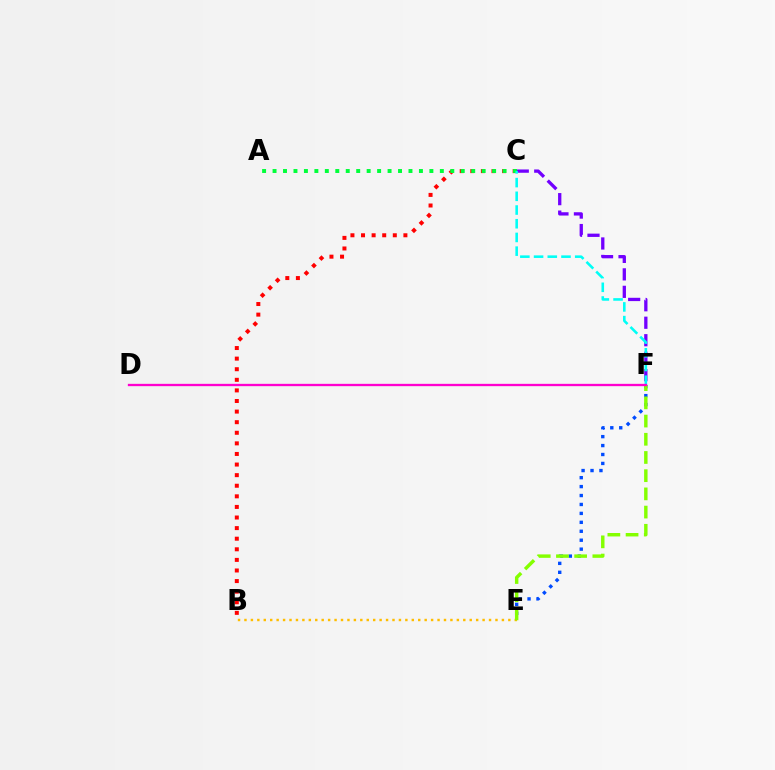{('B', 'C'): [{'color': '#ff0000', 'line_style': 'dotted', 'thickness': 2.88}], ('C', 'F'): [{'color': '#7200ff', 'line_style': 'dashed', 'thickness': 2.37}, {'color': '#00fff6', 'line_style': 'dashed', 'thickness': 1.86}], ('A', 'C'): [{'color': '#00ff39', 'line_style': 'dotted', 'thickness': 2.84}], ('E', 'F'): [{'color': '#004bff', 'line_style': 'dotted', 'thickness': 2.43}, {'color': '#84ff00', 'line_style': 'dashed', 'thickness': 2.47}], ('B', 'E'): [{'color': '#ffbd00', 'line_style': 'dotted', 'thickness': 1.75}], ('D', 'F'): [{'color': '#ff00cf', 'line_style': 'solid', 'thickness': 1.67}]}